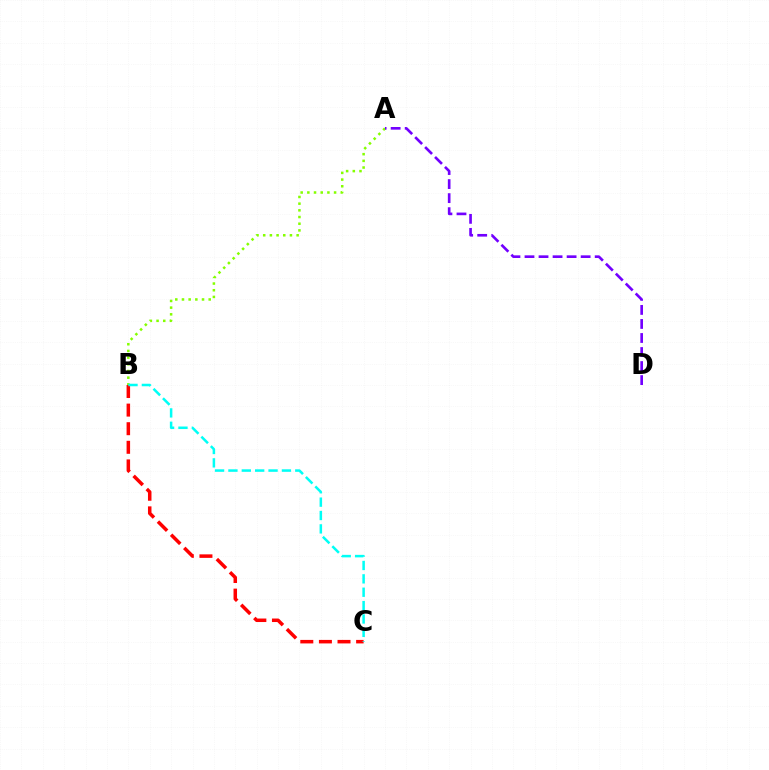{('B', 'C'): [{'color': '#ff0000', 'line_style': 'dashed', 'thickness': 2.53}, {'color': '#00fff6', 'line_style': 'dashed', 'thickness': 1.82}], ('A', 'B'): [{'color': '#84ff00', 'line_style': 'dotted', 'thickness': 1.82}], ('A', 'D'): [{'color': '#7200ff', 'line_style': 'dashed', 'thickness': 1.91}]}